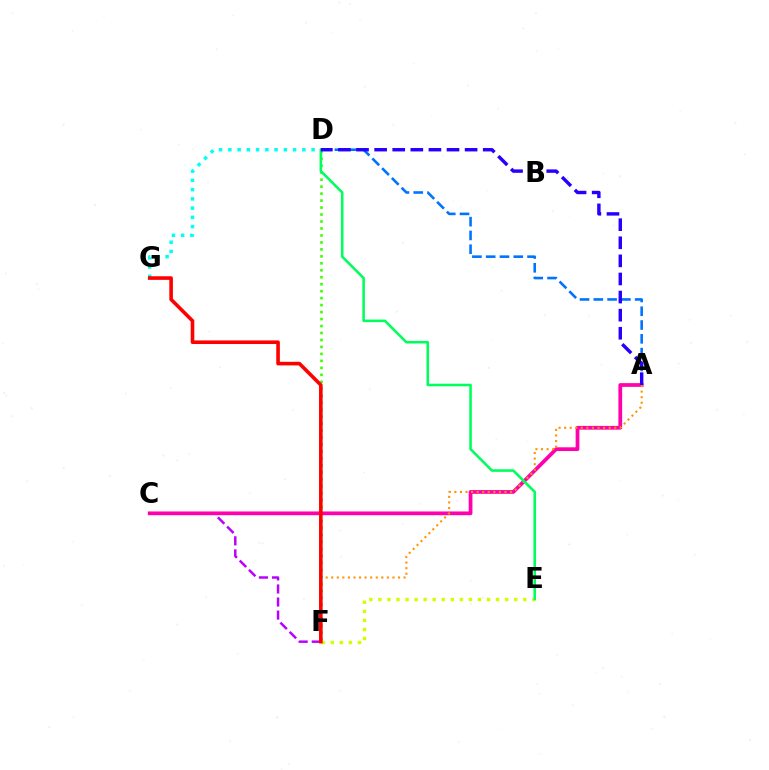{('C', 'F'): [{'color': '#b900ff', 'line_style': 'dashed', 'thickness': 1.77}], ('D', 'F'): [{'color': '#3dff00', 'line_style': 'dotted', 'thickness': 1.89}], ('A', 'C'): [{'color': '#ff00ac', 'line_style': 'solid', 'thickness': 2.69}], ('E', 'F'): [{'color': '#d1ff00', 'line_style': 'dotted', 'thickness': 2.46}], ('D', 'G'): [{'color': '#00fff6', 'line_style': 'dotted', 'thickness': 2.51}], ('A', 'F'): [{'color': '#ff9400', 'line_style': 'dotted', 'thickness': 1.51}], ('D', 'E'): [{'color': '#00ff5c', 'line_style': 'solid', 'thickness': 1.85}], ('A', 'D'): [{'color': '#0074ff', 'line_style': 'dashed', 'thickness': 1.87}, {'color': '#2500ff', 'line_style': 'dashed', 'thickness': 2.46}], ('F', 'G'): [{'color': '#ff0000', 'line_style': 'solid', 'thickness': 2.59}]}